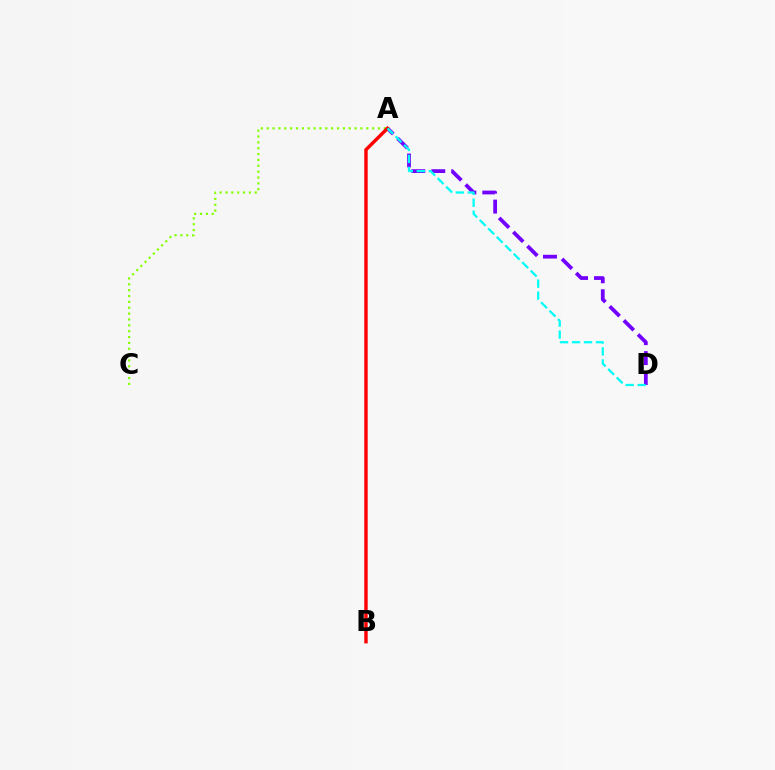{('A', 'C'): [{'color': '#84ff00', 'line_style': 'dotted', 'thickness': 1.59}], ('A', 'D'): [{'color': '#7200ff', 'line_style': 'dashed', 'thickness': 2.71}, {'color': '#00fff6', 'line_style': 'dashed', 'thickness': 1.63}], ('A', 'B'): [{'color': '#ff0000', 'line_style': 'solid', 'thickness': 2.48}]}